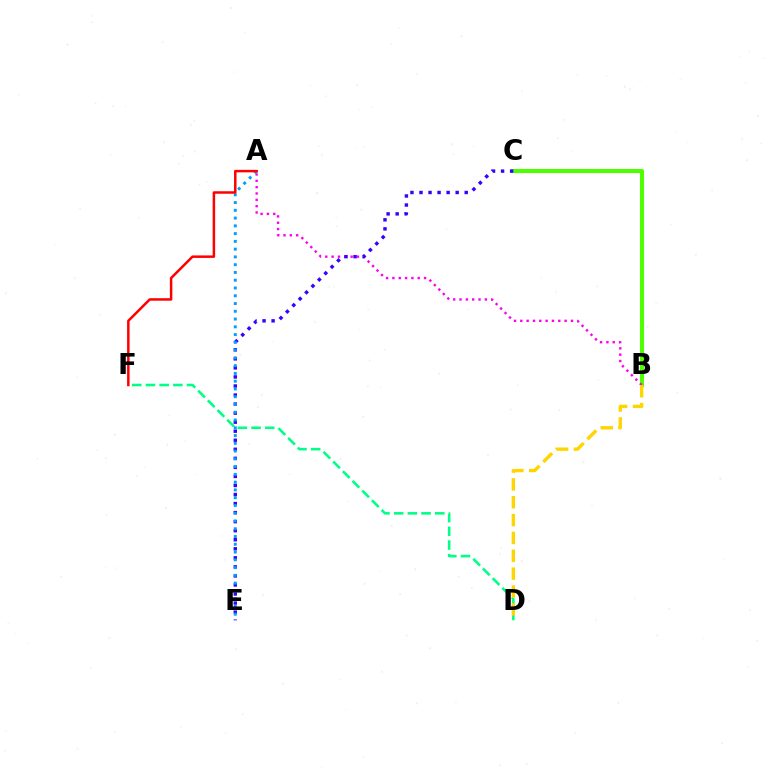{('D', 'F'): [{'color': '#00ff86', 'line_style': 'dashed', 'thickness': 1.86}], ('B', 'C'): [{'color': '#4fff00', 'line_style': 'solid', 'thickness': 2.94}], ('A', 'B'): [{'color': '#ff00ed', 'line_style': 'dotted', 'thickness': 1.72}], ('B', 'D'): [{'color': '#ffd500', 'line_style': 'dashed', 'thickness': 2.43}], ('C', 'E'): [{'color': '#3700ff', 'line_style': 'dotted', 'thickness': 2.46}], ('A', 'E'): [{'color': '#009eff', 'line_style': 'dotted', 'thickness': 2.11}], ('A', 'F'): [{'color': '#ff0000', 'line_style': 'solid', 'thickness': 1.8}]}